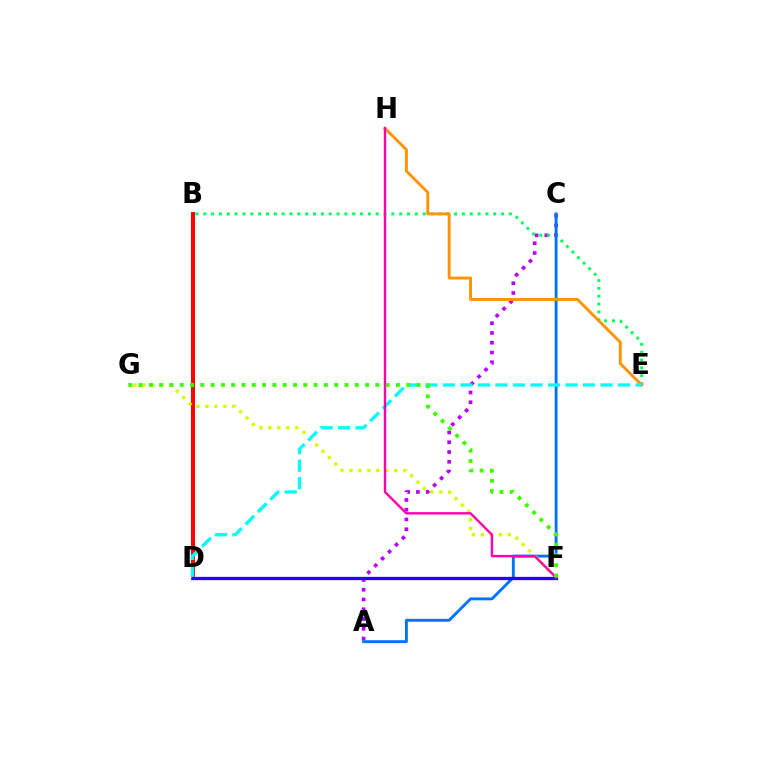{('B', 'D'): [{'color': '#ff0000', 'line_style': 'solid', 'thickness': 2.91}], ('A', 'C'): [{'color': '#b900ff', 'line_style': 'dotted', 'thickness': 2.65}, {'color': '#0074ff', 'line_style': 'solid', 'thickness': 2.09}], ('B', 'E'): [{'color': '#00ff5c', 'line_style': 'dotted', 'thickness': 2.13}], ('F', 'G'): [{'color': '#d1ff00', 'line_style': 'dotted', 'thickness': 2.44}, {'color': '#3dff00', 'line_style': 'dotted', 'thickness': 2.8}], ('E', 'H'): [{'color': '#ff9400', 'line_style': 'solid', 'thickness': 2.1}], ('D', 'E'): [{'color': '#00fff6', 'line_style': 'dashed', 'thickness': 2.38}], ('D', 'F'): [{'color': '#2500ff', 'line_style': 'solid', 'thickness': 2.36}], ('F', 'H'): [{'color': '#ff00ac', 'line_style': 'solid', 'thickness': 1.73}]}